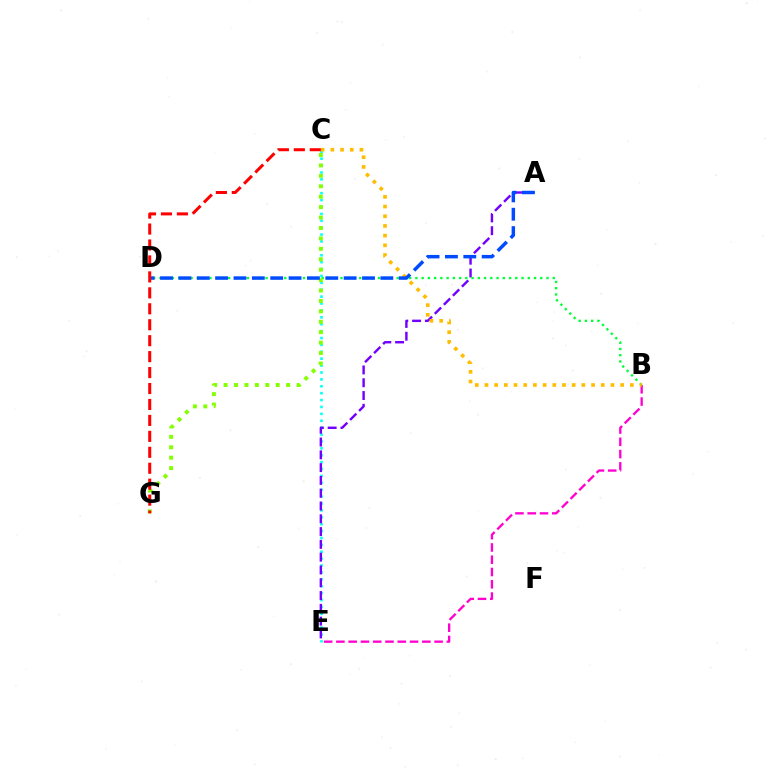{('B', 'E'): [{'color': '#ff00cf', 'line_style': 'dashed', 'thickness': 1.67}], ('C', 'E'): [{'color': '#00fff6', 'line_style': 'dotted', 'thickness': 1.87}], ('A', 'E'): [{'color': '#7200ff', 'line_style': 'dashed', 'thickness': 1.74}], ('B', 'D'): [{'color': '#00ff39', 'line_style': 'dotted', 'thickness': 1.7}], ('B', 'C'): [{'color': '#ffbd00', 'line_style': 'dotted', 'thickness': 2.63}], ('C', 'G'): [{'color': '#84ff00', 'line_style': 'dotted', 'thickness': 2.83}, {'color': '#ff0000', 'line_style': 'dashed', 'thickness': 2.17}], ('A', 'D'): [{'color': '#004bff', 'line_style': 'dashed', 'thickness': 2.49}]}